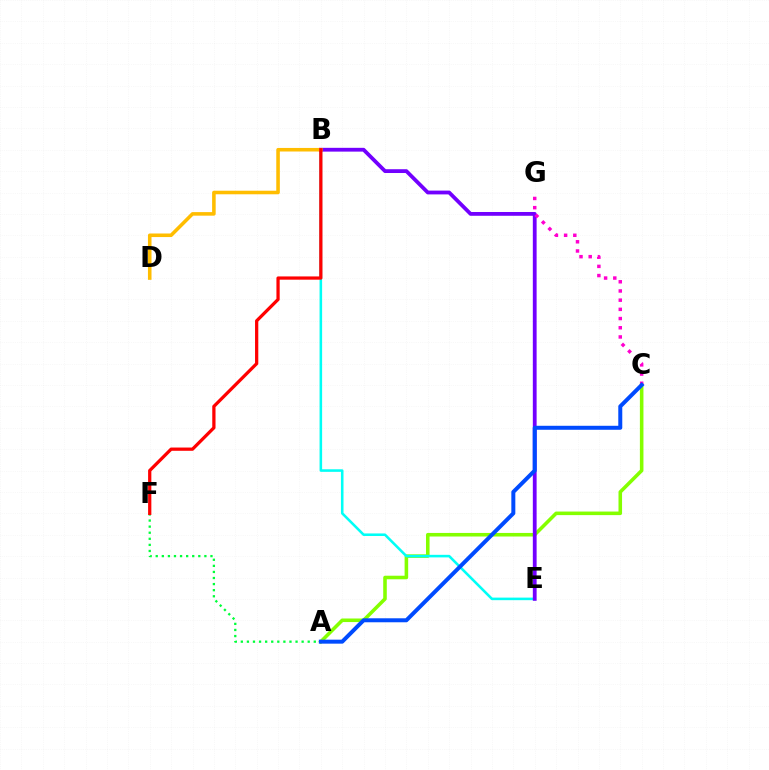{('A', 'C'): [{'color': '#84ff00', 'line_style': 'solid', 'thickness': 2.57}, {'color': '#004bff', 'line_style': 'solid', 'thickness': 2.87}], ('B', 'E'): [{'color': '#00fff6', 'line_style': 'solid', 'thickness': 1.85}, {'color': '#7200ff', 'line_style': 'solid', 'thickness': 2.73}], ('C', 'G'): [{'color': '#ff00cf', 'line_style': 'dotted', 'thickness': 2.5}], ('B', 'D'): [{'color': '#ffbd00', 'line_style': 'solid', 'thickness': 2.56}], ('A', 'F'): [{'color': '#00ff39', 'line_style': 'dotted', 'thickness': 1.65}], ('B', 'F'): [{'color': '#ff0000', 'line_style': 'solid', 'thickness': 2.34}]}